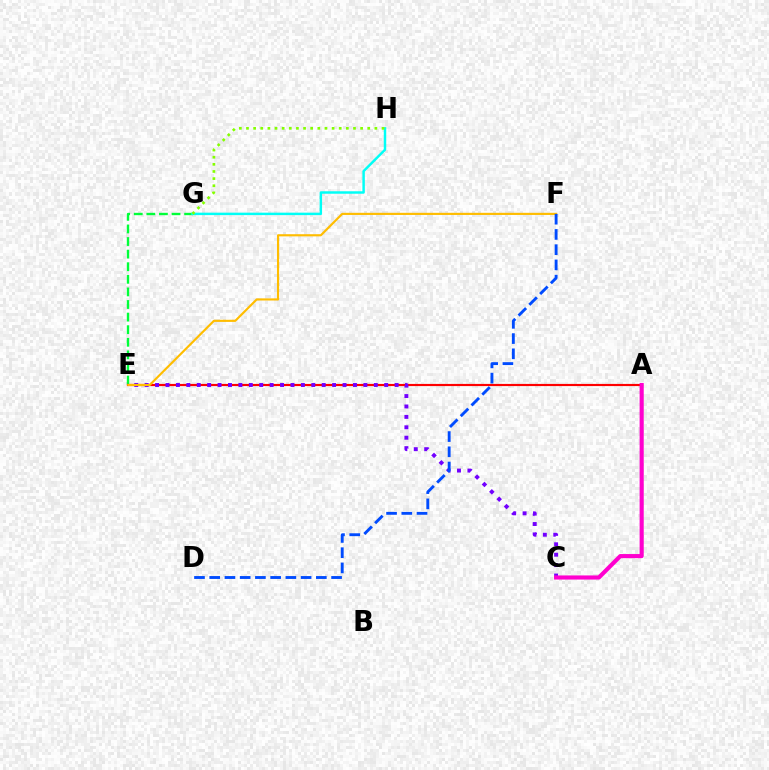{('E', 'G'): [{'color': '#00ff39', 'line_style': 'dashed', 'thickness': 1.71}], ('A', 'E'): [{'color': '#ff0000', 'line_style': 'solid', 'thickness': 1.56}], ('C', 'E'): [{'color': '#7200ff', 'line_style': 'dotted', 'thickness': 2.83}], ('G', 'H'): [{'color': '#00fff6', 'line_style': 'solid', 'thickness': 1.77}, {'color': '#84ff00', 'line_style': 'dotted', 'thickness': 1.94}], ('A', 'C'): [{'color': '#ff00cf', 'line_style': 'solid', 'thickness': 2.97}], ('E', 'F'): [{'color': '#ffbd00', 'line_style': 'solid', 'thickness': 1.55}], ('D', 'F'): [{'color': '#004bff', 'line_style': 'dashed', 'thickness': 2.07}]}